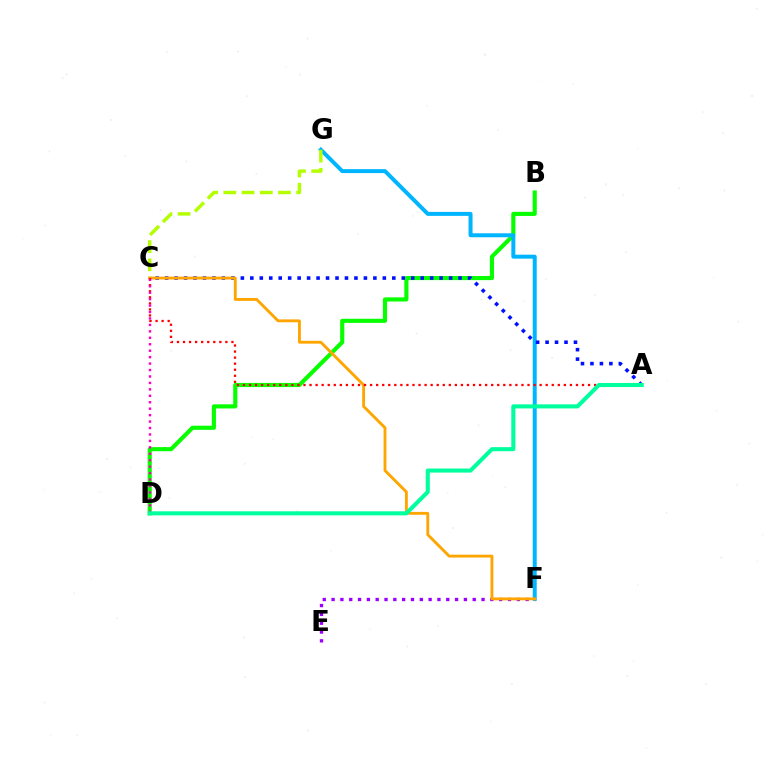{('B', 'D'): [{'color': '#08ff00', 'line_style': 'solid', 'thickness': 2.97}], ('E', 'F'): [{'color': '#9b00ff', 'line_style': 'dotted', 'thickness': 2.4}], ('F', 'G'): [{'color': '#00b5ff', 'line_style': 'solid', 'thickness': 2.86}], ('C', 'G'): [{'color': '#b3ff00', 'line_style': 'dashed', 'thickness': 2.47}], ('A', 'C'): [{'color': '#0010ff', 'line_style': 'dotted', 'thickness': 2.57}, {'color': '#ff0000', 'line_style': 'dotted', 'thickness': 1.65}], ('C', 'F'): [{'color': '#ffa500', 'line_style': 'solid', 'thickness': 2.06}], ('C', 'D'): [{'color': '#ff00bd', 'line_style': 'dotted', 'thickness': 1.75}], ('A', 'D'): [{'color': '#00ff9d', 'line_style': 'solid', 'thickness': 2.93}]}